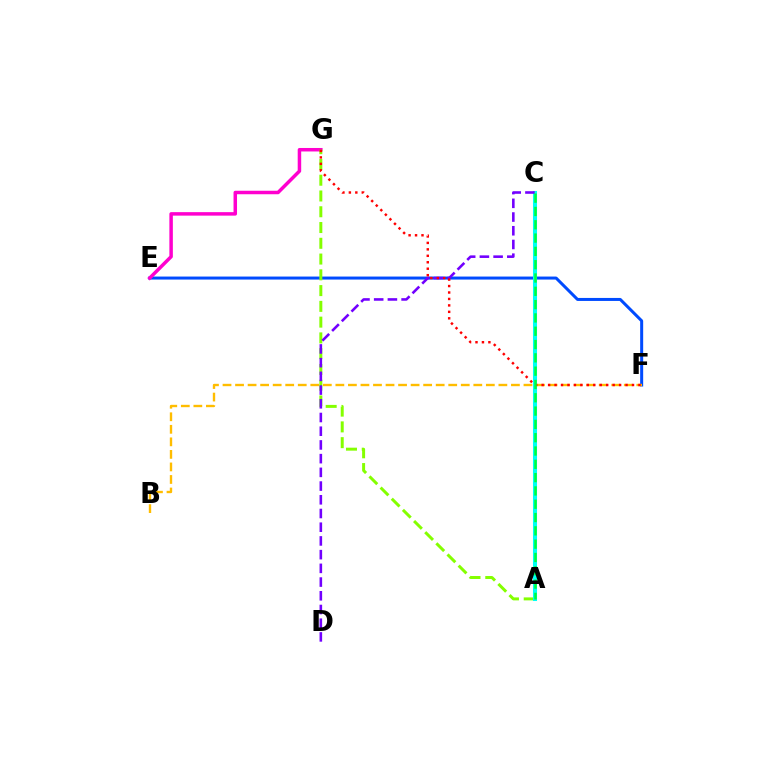{('E', 'F'): [{'color': '#004bff', 'line_style': 'solid', 'thickness': 2.16}], ('B', 'F'): [{'color': '#ffbd00', 'line_style': 'dashed', 'thickness': 1.7}], ('E', 'G'): [{'color': '#ff00cf', 'line_style': 'solid', 'thickness': 2.51}], ('A', 'G'): [{'color': '#84ff00', 'line_style': 'dashed', 'thickness': 2.14}], ('A', 'C'): [{'color': '#00fff6', 'line_style': 'solid', 'thickness': 2.91}, {'color': '#00ff39', 'line_style': 'dashed', 'thickness': 1.81}], ('C', 'D'): [{'color': '#7200ff', 'line_style': 'dashed', 'thickness': 1.86}], ('F', 'G'): [{'color': '#ff0000', 'line_style': 'dotted', 'thickness': 1.75}]}